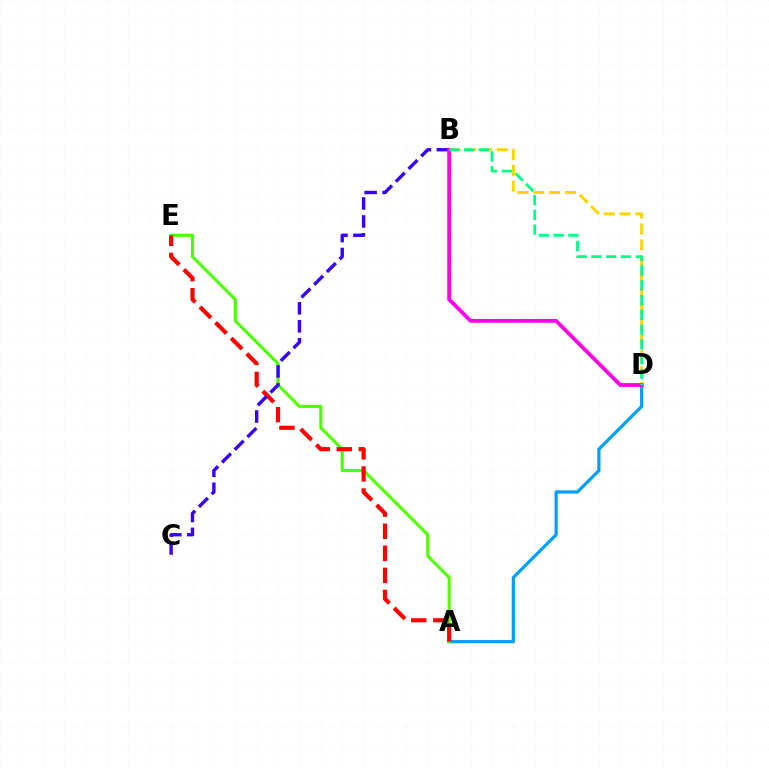{('A', 'D'): [{'color': '#009eff', 'line_style': 'solid', 'thickness': 2.31}], ('A', 'E'): [{'color': '#4fff00', 'line_style': 'solid', 'thickness': 2.23}, {'color': '#ff0000', 'line_style': 'dashed', 'thickness': 3.0}], ('B', 'D'): [{'color': '#ffd500', 'line_style': 'dashed', 'thickness': 2.15}, {'color': '#ff00ed', 'line_style': 'solid', 'thickness': 2.74}, {'color': '#00ff86', 'line_style': 'dashed', 'thickness': 2.01}], ('B', 'C'): [{'color': '#3700ff', 'line_style': 'dashed', 'thickness': 2.44}]}